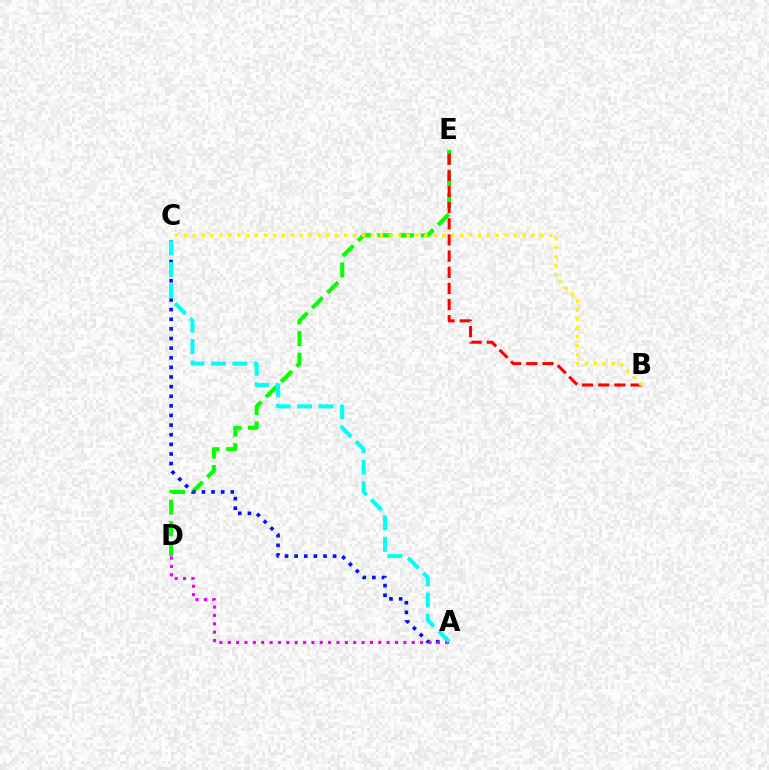{('D', 'E'): [{'color': '#08ff00', 'line_style': 'dashed', 'thickness': 2.94}], ('A', 'C'): [{'color': '#0010ff', 'line_style': 'dotted', 'thickness': 2.61}, {'color': '#00fff6', 'line_style': 'dashed', 'thickness': 2.92}], ('B', 'E'): [{'color': '#ff0000', 'line_style': 'dashed', 'thickness': 2.19}], ('A', 'D'): [{'color': '#ee00ff', 'line_style': 'dotted', 'thickness': 2.27}], ('B', 'C'): [{'color': '#fcf500', 'line_style': 'dotted', 'thickness': 2.42}]}